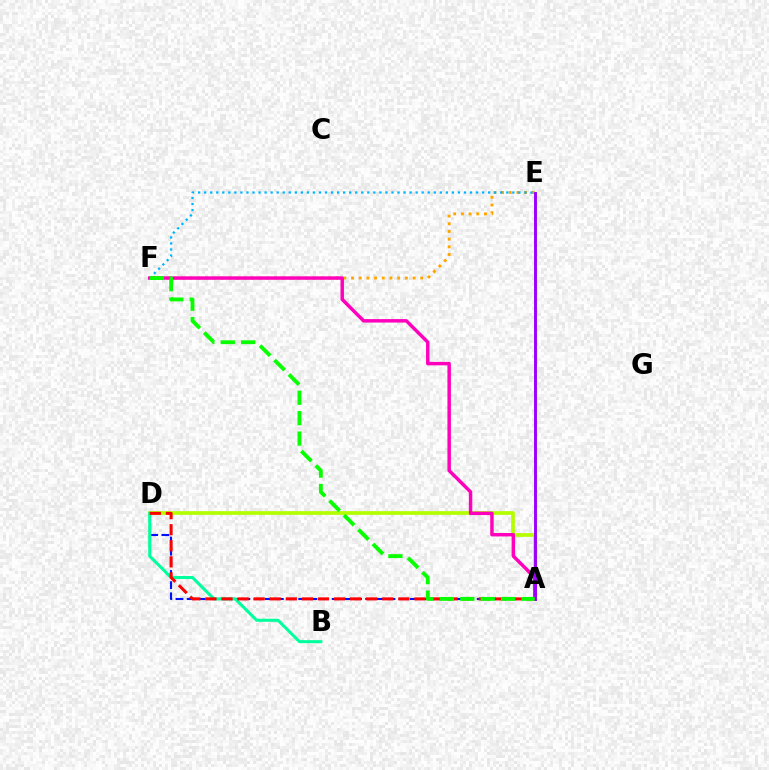{('A', 'D'): [{'color': '#b3ff00', 'line_style': 'solid', 'thickness': 2.67}, {'color': '#0010ff', 'line_style': 'dashed', 'thickness': 1.52}, {'color': '#ff0000', 'line_style': 'dashed', 'thickness': 2.18}], ('E', 'F'): [{'color': '#ffa500', 'line_style': 'dotted', 'thickness': 2.09}, {'color': '#00b5ff', 'line_style': 'dotted', 'thickness': 1.64}], ('B', 'D'): [{'color': '#00ff9d', 'line_style': 'solid', 'thickness': 2.19}], ('A', 'F'): [{'color': '#ff00bd', 'line_style': 'solid', 'thickness': 2.49}, {'color': '#08ff00', 'line_style': 'dashed', 'thickness': 2.77}], ('A', 'E'): [{'color': '#9b00ff', 'line_style': 'solid', 'thickness': 2.1}]}